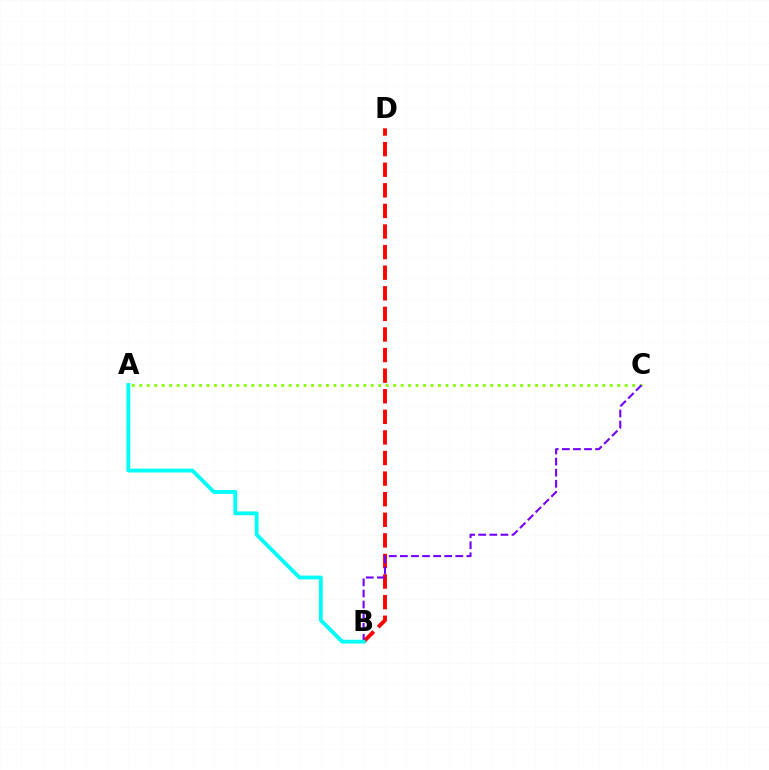{('B', 'D'): [{'color': '#ff0000', 'line_style': 'dashed', 'thickness': 2.8}], ('A', 'C'): [{'color': '#84ff00', 'line_style': 'dotted', 'thickness': 2.03}], ('B', 'C'): [{'color': '#7200ff', 'line_style': 'dashed', 'thickness': 1.51}], ('A', 'B'): [{'color': '#00fff6', 'line_style': 'solid', 'thickness': 2.76}]}